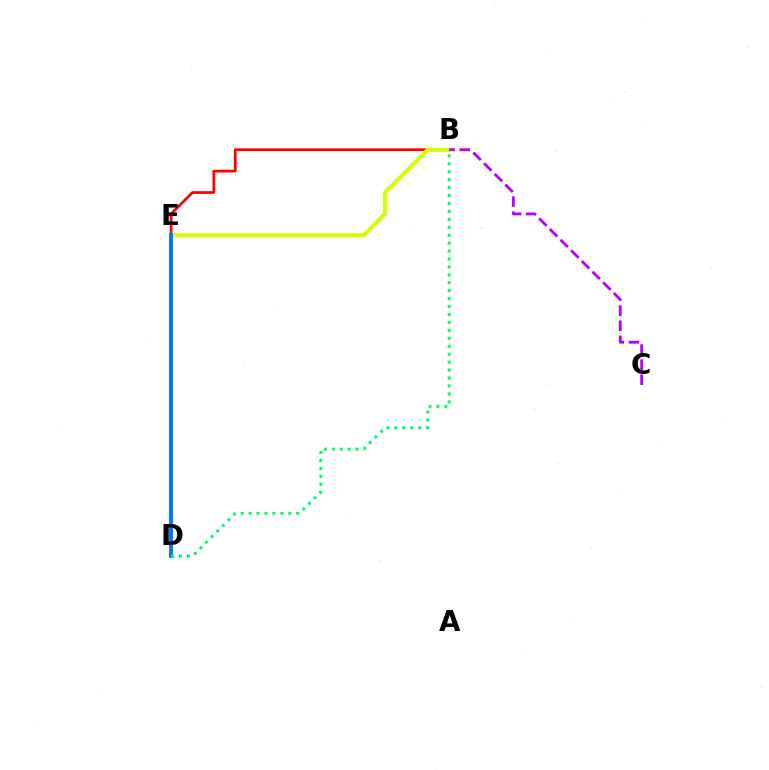{('B', 'E'): [{'color': '#ff0000', 'line_style': 'solid', 'thickness': 1.98}, {'color': '#d1ff00', 'line_style': 'solid', 'thickness': 2.92}], ('D', 'E'): [{'color': '#0074ff', 'line_style': 'solid', 'thickness': 2.78}], ('B', 'C'): [{'color': '#b900ff', 'line_style': 'dashed', 'thickness': 2.05}], ('B', 'D'): [{'color': '#00ff5c', 'line_style': 'dotted', 'thickness': 2.16}]}